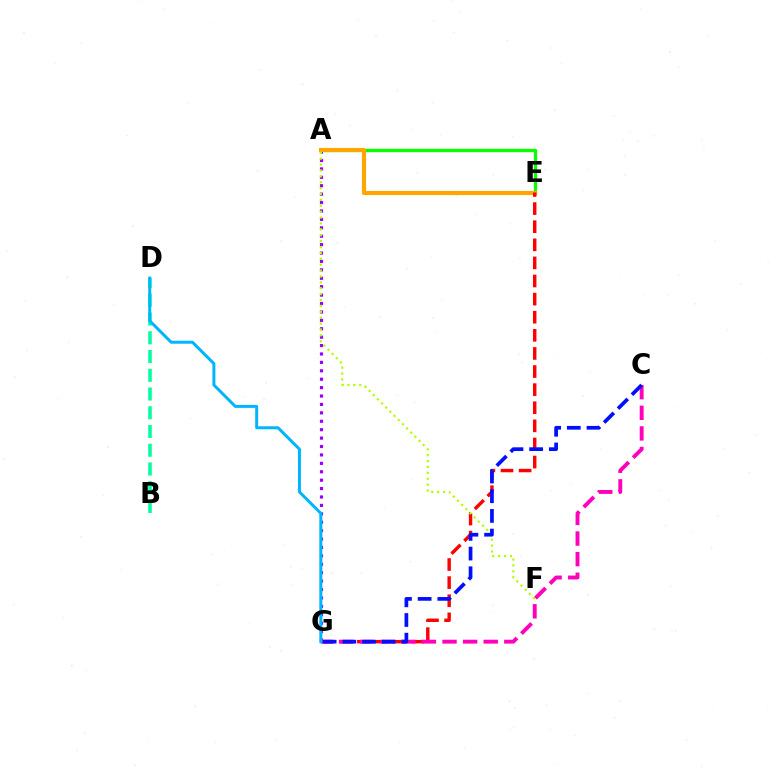{('B', 'D'): [{'color': '#00ff9d', 'line_style': 'dashed', 'thickness': 2.55}], ('A', 'E'): [{'color': '#08ff00', 'line_style': 'solid', 'thickness': 2.38}, {'color': '#ffa500', 'line_style': 'solid', 'thickness': 2.99}], ('A', 'G'): [{'color': '#9b00ff', 'line_style': 'dotted', 'thickness': 2.29}], ('E', 'G'): [{'color': '#ff0000', 'line_style': 'dashed', 'thickness': 2.46}], ('C', 'G'): [{'color': '#ff00bd', 'line_style': 'dashed', 'thickness': 2.8}, {'color': '#0010ff', 'line_style': 'dashed', 'thickness': 2.67}], ('A', 'F'): [{'color': '#b3ff00', 'line_style': 'dotted', 'thickness': 1.6}], ('D', 'G'): [{'color': '#00b5ff', 'line_style': 'solid', 'thickness': 2.15}]}